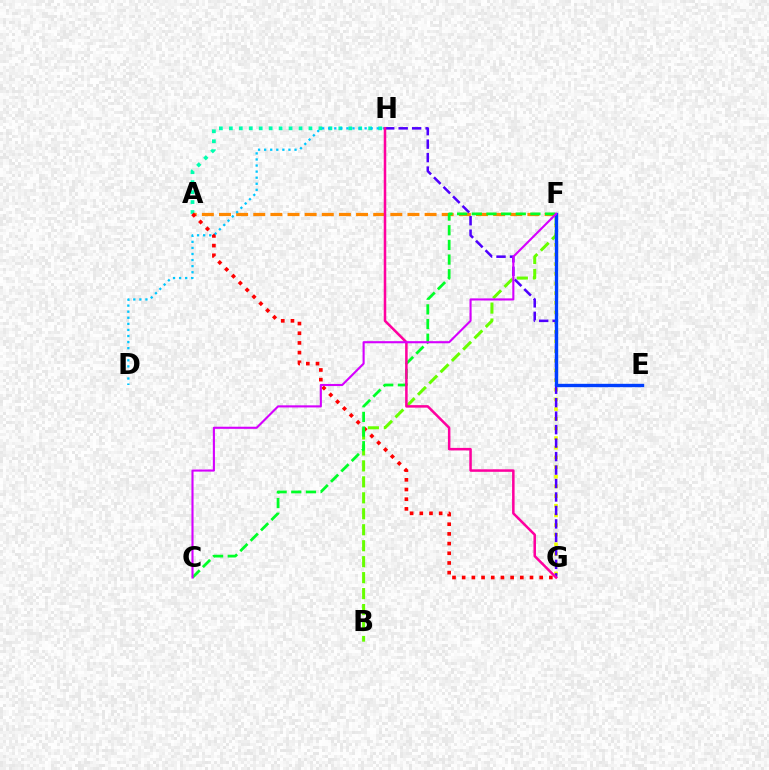{('F', 'G'): [{'color': '#eeff00', 'line_style': 'dotted', 'thickness': 2.63}], ('A', 'H'): [{'color': '#00ffaf', 'line_style': 'dotted', 'thickness': 2.7}], ('A', 'F'): [{'color': '#ff8800', 'line_style': 'dashed', 'thickness': 2.33}], ('G', 'H'): [{'color': '#4f00ff', 'line_style': 'dashed', 'thickness': 1.83}, {'color': '#ff00a0', 'line_style': 'solid', 'thickness': 1.82}], ('A', 'G'): [{'color': '#ff0000', 'line_style': 'dotted', 'thickness': 2.63}], ('B', 'F'): [{'color': '#66ff00', 'line_style': 'dashed', 'thickness': 2.17}], ('D', 'H'): [{'color': '#00c7ff', 'line_style': 'dotted', 'thickness': 1.65}], ('E', 'F'): [{'color': '#003fff', 'line_style': 'solid', 'thickness': 2.43}], ('C', 'F'): [{'color': '#00ff27', 'line_style': 'dashed', 'thickness': 1.99}, {'color': '#d600ff', 'line_style': 'solid', 'thickness': 1.52}]}